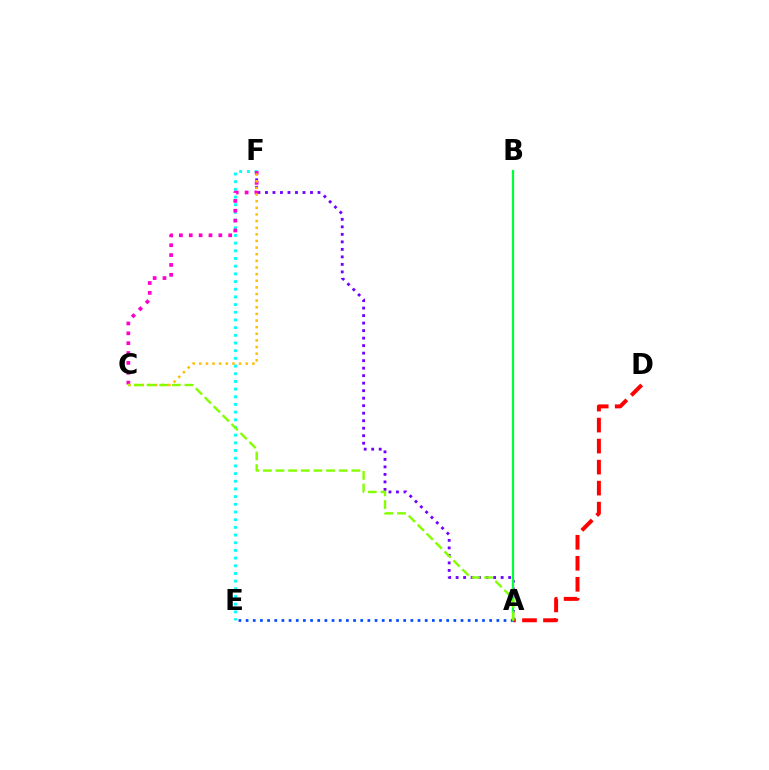{('A', 'F'): [{'color': '#7200ff', 'line_style': 'dotted', 'thickness': 2.04}], ('A', 'E'): [{'color': '#004bff', 'line_style': 'dotted', 'thickness': 1.95}], ('A', 'D'): [{'color': '#ff0000', 'line_style': 'dashed', 'thickness': 2.85}], ('E', 'F'): [{'color': '#00fff6', 'line_style': 'dotted', 'thickness': 2.09}], ('C', 'F'): [{'color': '#ff00cf', 'line_style': 'dotted', 'thickness': 2.68}, {'color': '#ffbd00', 'line_style': 'dotted', 'thickness': 1.8}], ('A', 'B'): [{'color': '#00ff39', 'line_style': 'solid', 'thickness': 1.61}], ('A', 'C'): [{'color': '#84ff00', 'line_style': 'dashed', 'thickness': 1.72}]}